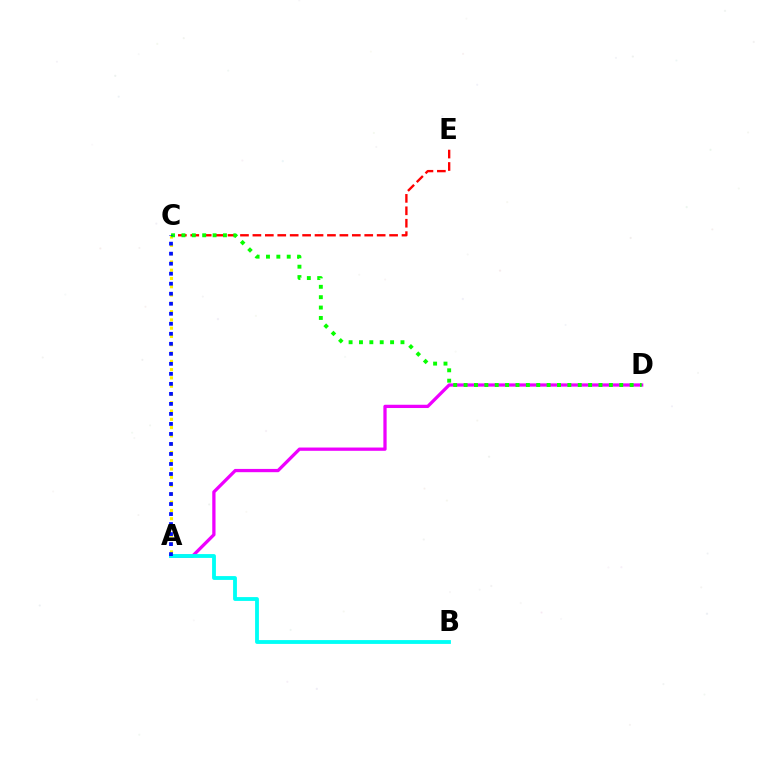{('A', 'D'): [{'color': '#ee00ff', 'line_style': 'solid', 'thickness': 2.35}], ('A', 'C'): [{'color': '#fcf500', 'line_style': 'dotted', 'thickness': 2.25}, {'color': '#0010ff', 'line_style': 'dotted', 'thickness': 2.72}], ('C', 'E'): [{'color': '#ff0000', 'line_style': 'dashed', 'thickness': 1.69}], ('A', 'B'): [{'color': '#00fff6', 'line_style': 'solid', 'thickness': 2.76}], ('C', 'D'): [{'color': '#08ff00', 'line_style': 'dotted', 'thickness': 2.82}]}